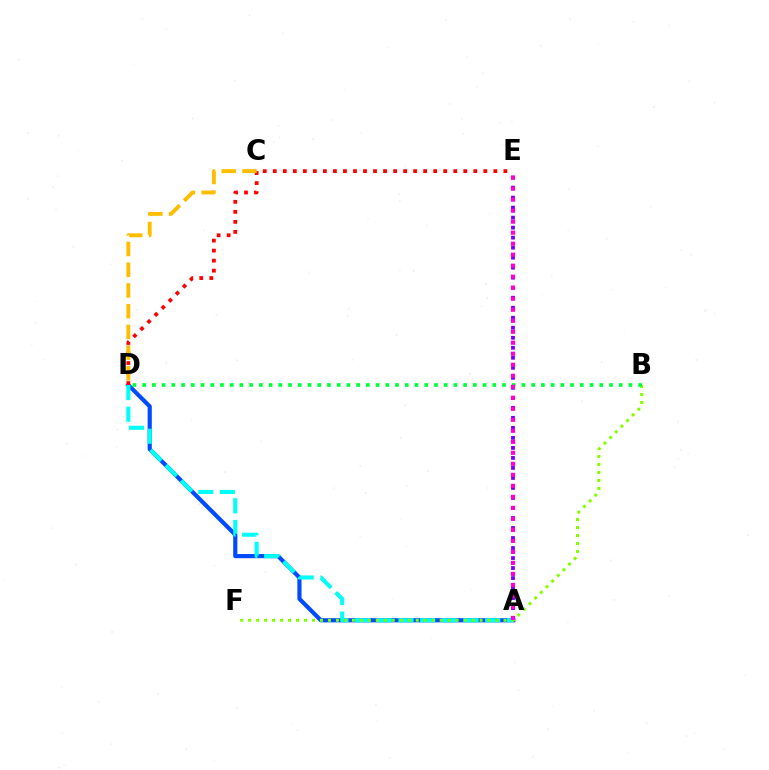{('A', 'E'): [{'color': '#7200ff', 'line_style': 'dotted', 'thickness': 2.72}, {'color': '#ff00cf', 'line_style': 'dotted', 'thickness': 2.99}], ('A', 'D'): [{'color': '#004bff', 'line_style': 'solid', 'thickness': 3.0}, {'color': '#00fff6', 'line_style': 'dashed', 'thickness': 2.95}], ('B', 'F'): [{'color': '#84ff00', 'line_style': 'dotted', 'thickness': 2.17}], ('D', 'E'): [{'color': '#ff0000', 'line_style': 'dotted', 'thickness': 2.72}], ('C', 'D'): [{'color': '#ffbd00', 'line_style': 'dashed', 'thickness': 2.81}], ('B', 'D'): [{'color': '#00ff39', 'line_style': 'dotted', 'thickness': 2.64}]}